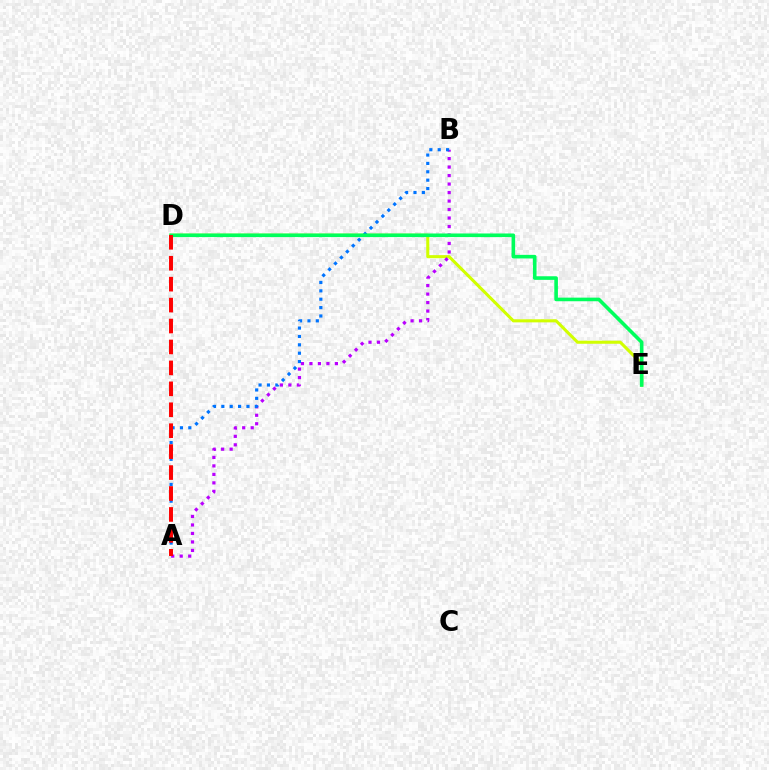{('D', 'E'): [{'color': '#d1ff00', 'line_style': 'solid', 'thickness': 2.21}, {'color': '#00ff5c', 'line_style': 'solid', 'thickness': 2.6}], ('A', 'B'): [{'color': '#b900ff', 'line_style': 'dotted', 'thickness': 2.31}, {'color': '#0074ff', 'line_style': 'dotted', 'thickness': 2.28}], ('A', 'D'): [{'color': '#ff0000', 'line_style': 'dashed', 'thickness': 2.84}]}